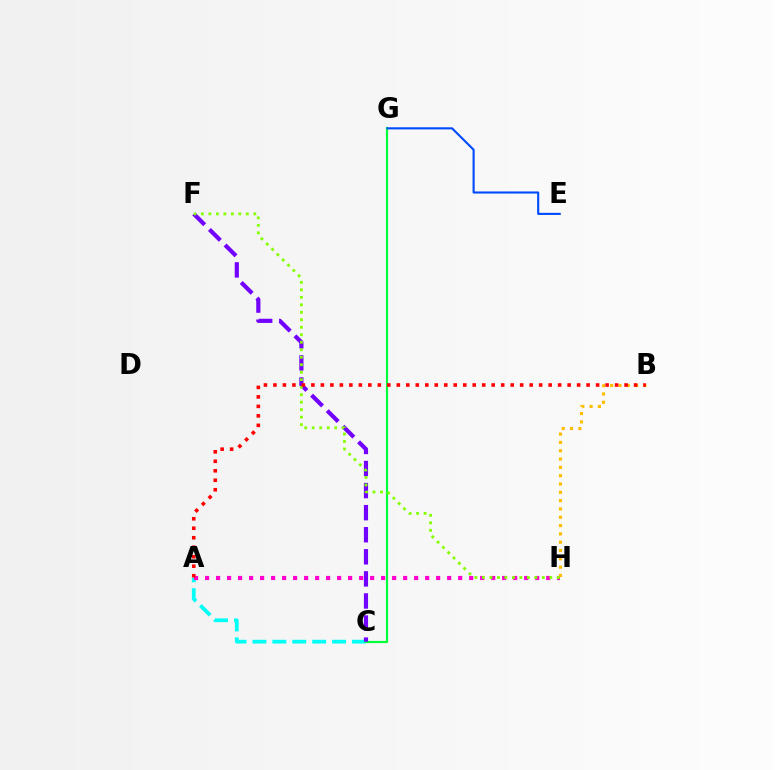{('A', 'C'): [{'color': '#00fff6', 'line_style': 'dashed', 'thickness': 2.71}], ('A', 'H'): [{'color': '#ff00cf', 'line_style': 'dotted', 'thickness': 2.99}], ('C', 'G'): [{'color': '#00ff39', 'line_style': 'solid', 'thickness': 1.56}], ('C', 'F'): [{'color': '#7200ff', 'line_style': 'dashed', 'thickness': 3.0}], ('B', 'H'): [{'color': '#ffbd00', 'line_style': 'dotted', 'thickness': 2.26}], ('E', 'G'): [{'color': '#004bff', 'line_style': 'solid', 'thickness': 1.52}], ('F', 'H'): [{'color': '#84ff00', 'line_style': 'dotted', 'thickness': 2.03}], ('A', 'B'): [{'color': '#ff0000', 'line_style': 'dotted', 'thickness': 2.58}]}